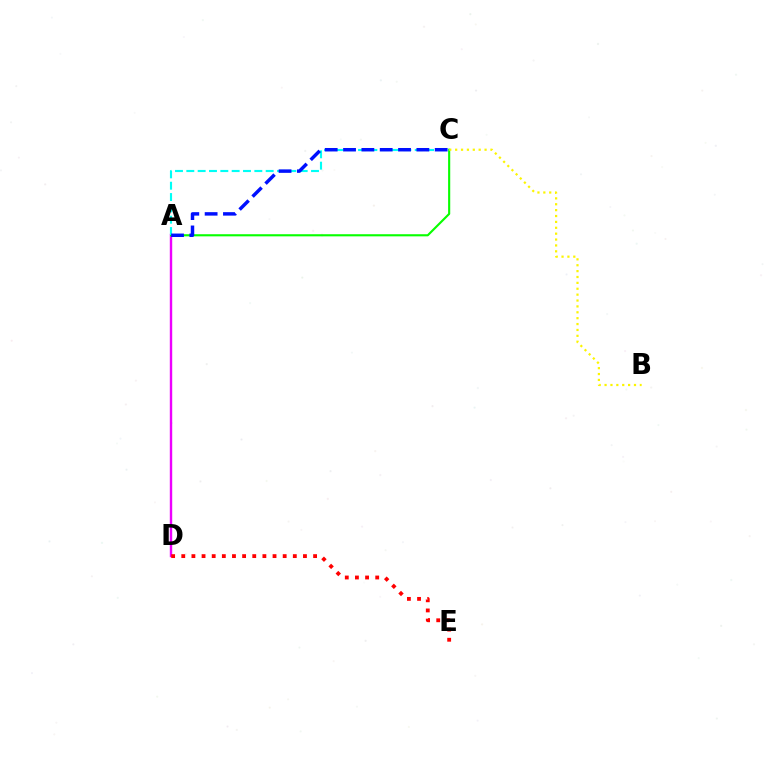{('A', 'D'): [{'color': '#ee00ff', 'line_style': 'solid', 'thickness': 1.73}], ('A', 'C'): [{'color': '#08ff00', 'line_style': 'solid', 'thickness': 1.53}, {'color': '#00fff6', 'line_style': 'dashed', 'thickness': 1.54}, {'color': '#0010ff', 'line_style': 'dashed', 'thickness': 2.49}], ('B', 'C'): [{'color': '#fcf500', 'line_style': 'dotted', 'thickness': 1.6}], ('D', 'E'): [{'color': '#ff0000', 'line_style': 'dotted', 'thickness': 2.76}]}